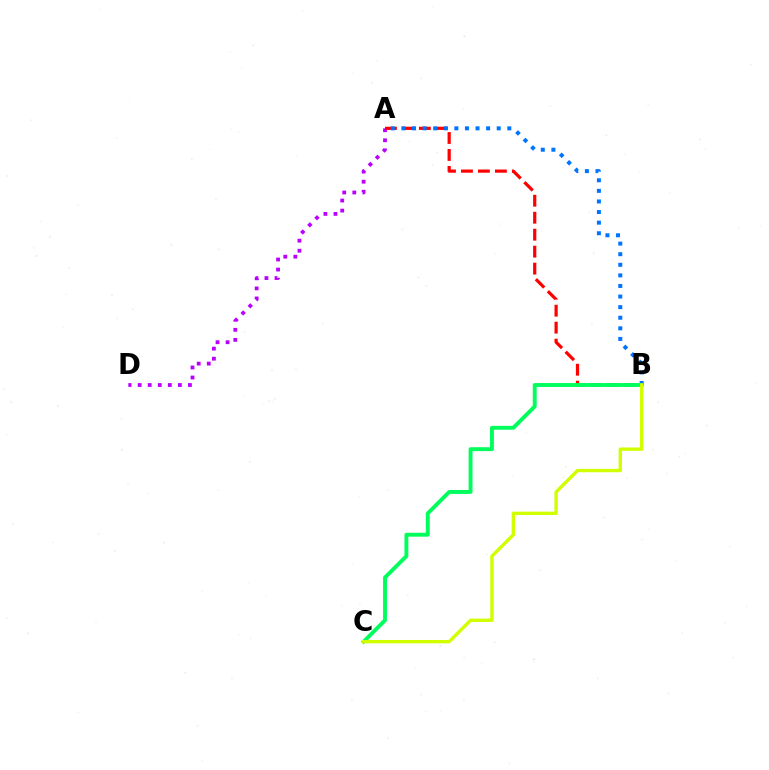{('A', 'D'): [{'color': '#b900ff', 'line_style': 'dotted', 'thickness': 2.73}], ('A', 'B'): [{'color': '#ff0000', 'line_style': 'dashed', 'thickness': 2.31}, {'color': '#0074ff', 'line_style': 'dotted', 'thickness': 2.88}], ('B', 'C'): [{'color': '#00ff5c', 'line_style': 'solid', 'thickness': 2.81}, {'color': '#d1ff00', 'line_style': 'solid', 'thickness': 2.43}]}